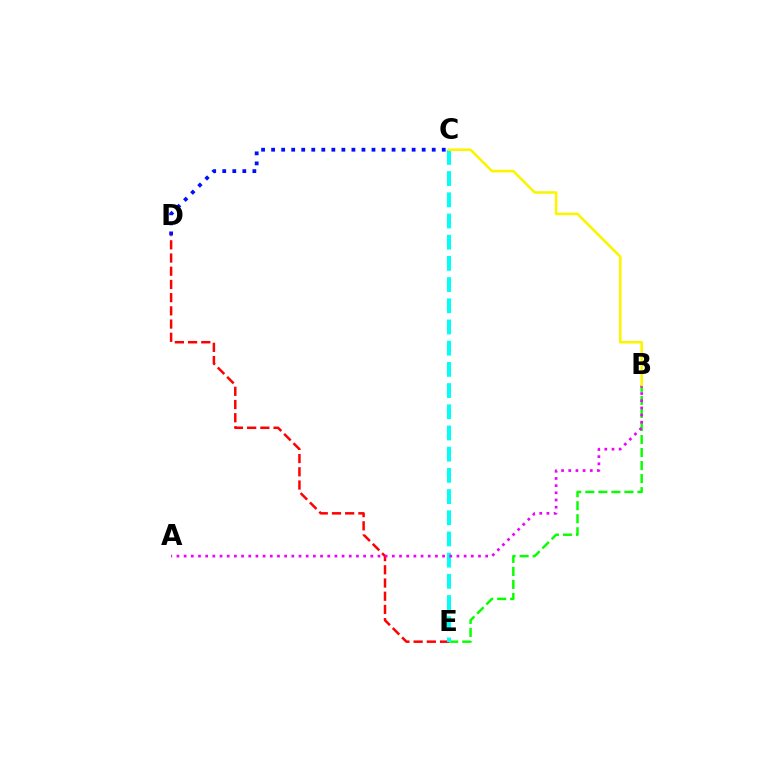{('D', 'E'): [{'color': '#ff0000', 'line_style': 'dashed', 'thickness': 1.79}], ('B', 'E'): [{'color': '#08ff00', 'line_style': 'dashed', 'thickness': 1.77}], ('C', 'E'): [{'color': '#00fff6', 'line_style': 'dashed', 'thickness': 2.88}], ('A', 'B'): [{'color': '#ee00ff', 'line_style': 'dotted', 'thickness': 1.95}], ('B', 'C'): [{'color': '#fcf500', 'line_style': 'solid', 'thickness': 1.86}], ('C', 'D'): [{'color': '#0010ff', 'line_style': 'dotted', 'thickness': 2.73}]}